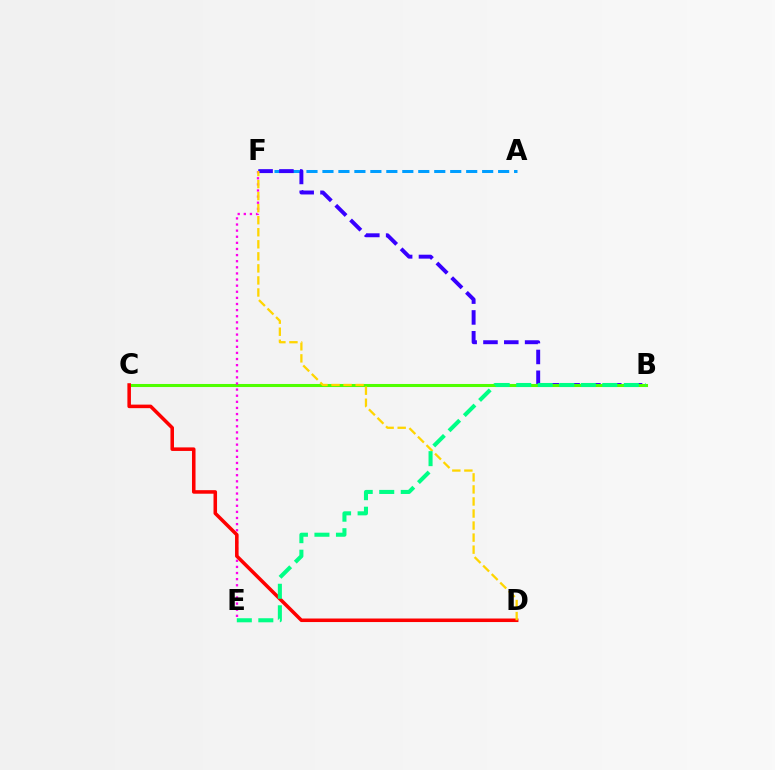{('A', 'F'): [{'color': '#009eff', 'line_style': 'dashed', 'thickness': 2.17}], ('B', 'F'): [{'color': '#3700ff', 'line_style': 'dashed', 'thickness': 2.83}], ('B', 'C'): [{'color': '#4fff00', 'line_style': 'solid', 'thickness': 2.2}], ('E', 'F'): [{'color': '#ff00ed', 'line_style': 'dotted', 'thickness': 1.66}], ('C', 'D'): [{'color': '#ff0000', 'line_style': 'solid', 'thickness': 2.55}], ('D', 'F'): [{'color': '#ffd500', 'line_style': 'dashed', 'thickness': 1.64}], ('B', 'E'): [{'color': '#00ff86', 'line_style': 'dashed', 'thickness': 2.92}]}